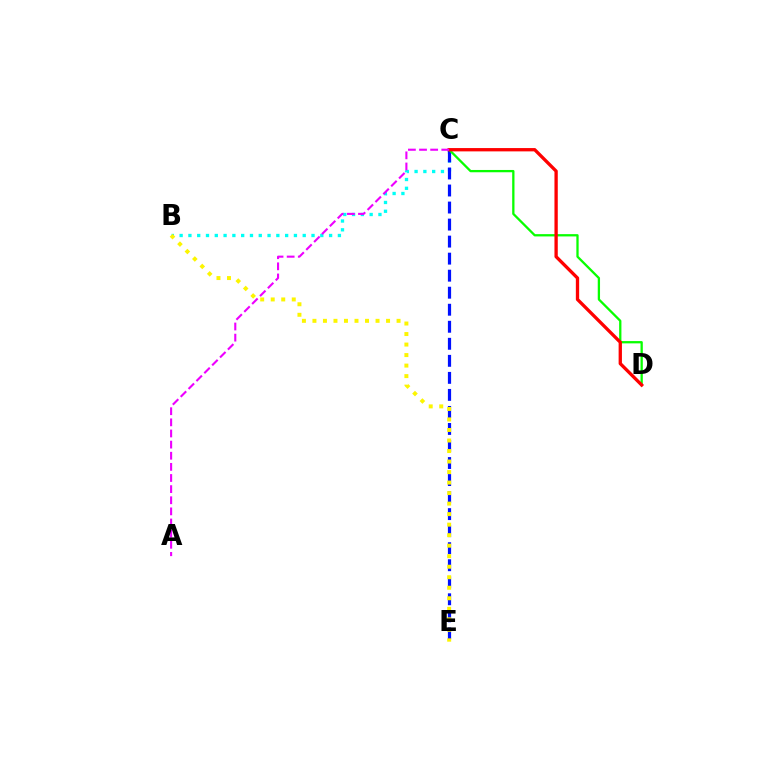{('B', 'C'): [{'color': '#00fff6', 'line_style': 'dotted', 'thickness': 2.39}], ('C', 'E'): [{'color': '#0010ff', 'line_style': 'dashed', 'thickness': 2.31}], ('C', 'D'): [{'color': '#08ff00', 'line_style': 'solid', 'thickness': 1.65}, {'color': '#ff0000', 'line_style': 'solid', 'thickness': 2.38}], ('B', 'E'): [{'color': '#fcf500', 'line_style': 'dotted', 'thickness': 2.86}], ('A', 'C'): [{'color': '#ee00ff', 'line_style': 'dashed', 'thickness': 1.51}]}